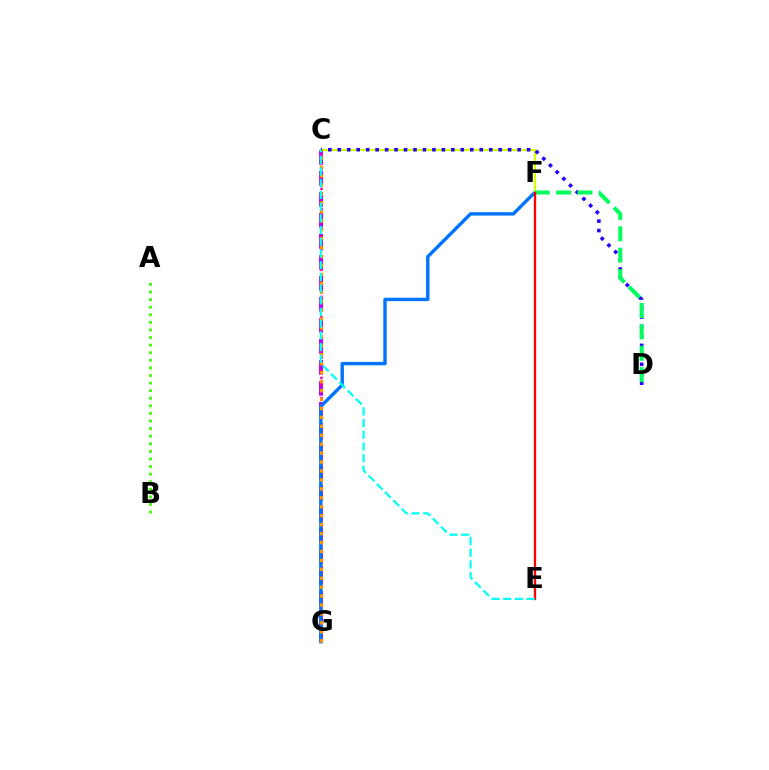{('C', 'G'): [{'color': '#b900ff', 'line_style': 'dashed', 'thickness': 2.85}, {'color': '#ff00ac', 'line_style': 'dotted', 'thickness': 1.83}, {'color': '#ff9400', 'line_style': 'dotted', 'thickness': 2.43}], ('F', 'G'): [{'color': '#0074ff', 'line_style': 'solid', 'thickness': 2.45}], ('C', 'F'): [{'color': '#d1ff00', 'line_style': 'solid', 'thickness': 1.6}], ('A', 'B'): [{'color': '#3dff00', 'line_style': 'dotted', 'thickness': 2.06}], ('C', 'D'): [{'color': '#2500ff', 'line_style': 'dotted', 'thickness': 2.57}], ('D', 'F'): [{'color': '#00ff5c', 'line_style': 'dashed', 'thickness': 2.9}], ('E', 'F'): [{'color': '#ff0000', 'line_style': 'solid', 'thickness': 1.68}], ('C', 'E'): [{'color': '#00fff6', 'line_style': 'dashed', 'thickness': 1.59}]}